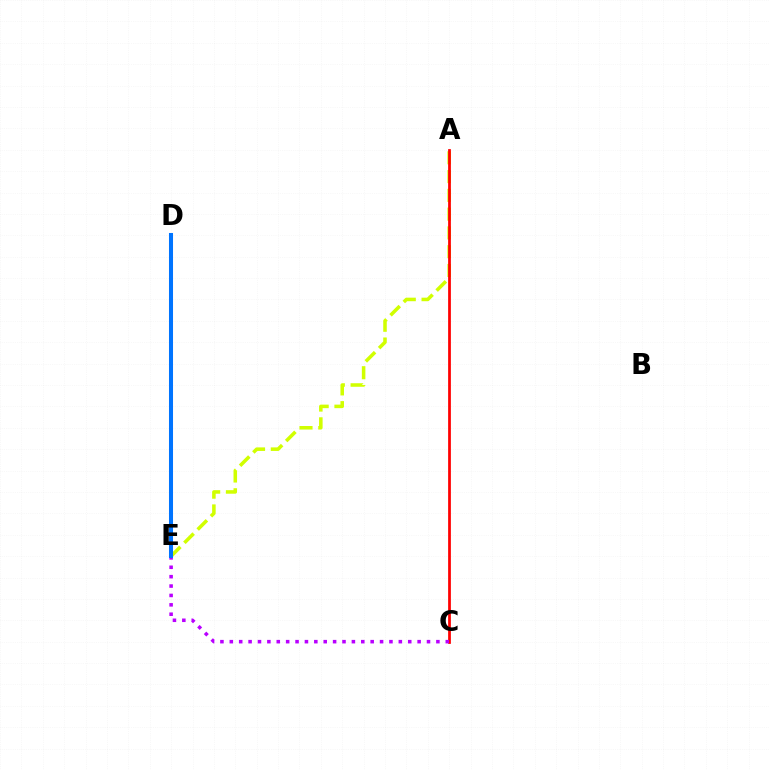{('A', 'E'): [{'color': '#d1ff00', 'line_style': 'dashed', 'thickness': 2.55}], ('A', 'C'): [{'color': '#ff0000', 'line_style': 'solid', 'thickness': 1.98}], ('C', 'E'): [{'color': '#b900ff', 'line_style': 'dotted', 'thickness': 2.55}], ('D', 'E'): [{'color': '#00ff5c', 'line_style': 'solid', 'thickness': 2.14}, {'color': '#0074ff', 'line_style': 'solid', 'thickness': 2.91}]}